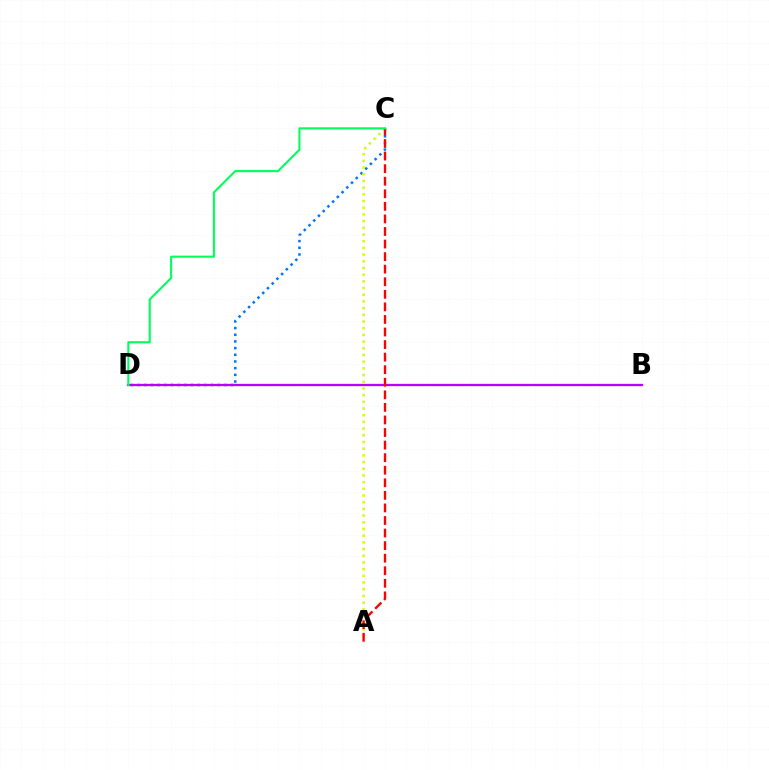{('C', 'D'): [{'color': '#0074ff', 'line_style': 'dotted', 'thickness': 1.81}, {'color': '#00ff5c', 'line_style': 'solid', 'thickness': 1.51}], ('B', 'D'): [{'color': '#b900ff', 'line_style': 'solid', 'thickness': 1.65}], ('A', 'C'): [{'color': '#d1ff00', 'line_style': 'dotted', 'thickness': 1.82}, {'color': '#ff0000', 'line_style': 'dashed', 'thickness': 1.71}]}